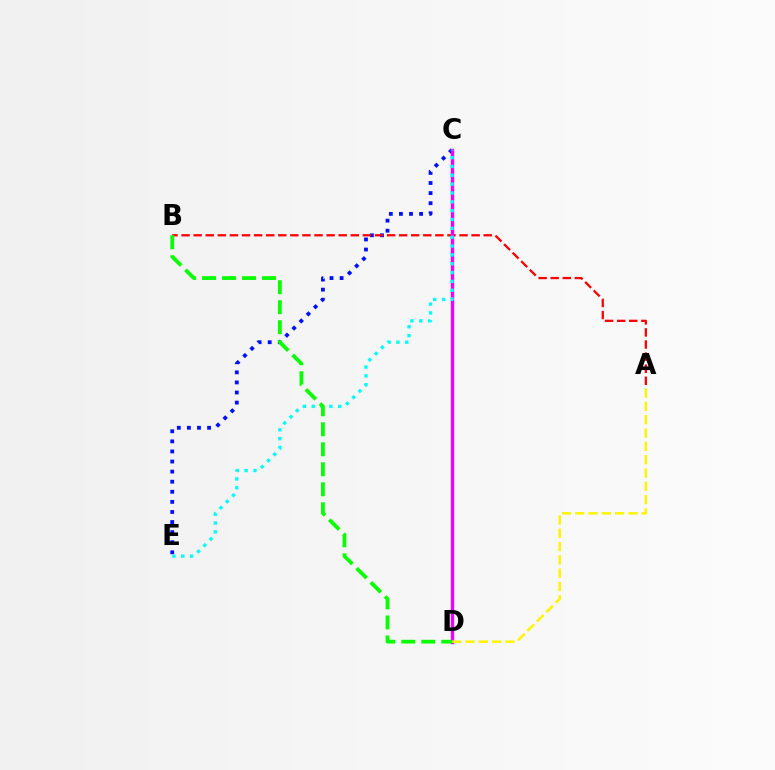{('C', 'E'): [{'color': '#0010ff', 'line_style': 'dotted', 'thickness': 2.74}, {'color': '#00fff6', 'line_style': 'dotted', 'thickness': 2.4}], ('A', 'B'): [{'color': '#ff0000', 'line_style': 'dashed', 'thickness': 1.64}], ('C', 'D'): [{'color': '#ee00ff', 'line_style': 'solid', 'thickness': 2.42}], ('A', 'D'): [{'color': '#fcf500', 'line_style': 'dashed', 'thickness': 1.81}], ('B', 'D'): [{'color': '#08ff00', 'line_style': 'dashed', 'thickness': 2.72}]}